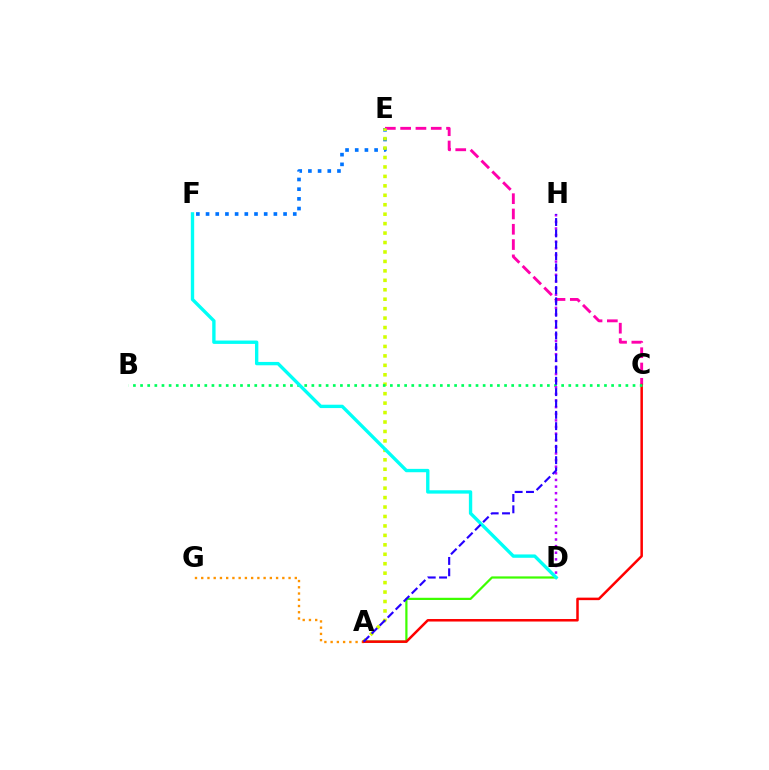{('E', 'F'): [{'color': '#0074ff', 'line_style': 'dotted', 'thickness': 2.63}], ('C', 'E'): [{'color': '#ff00ac', 'line_style': 'dashed', 'thickness': 2.08}], ('A', 'E'): [{'color': '#d1ff00', 'line_style': 'dotted', 'thickness': 2.57}], ('A', 'D'): [{'color': '#3dff00', 'line_style': 'solid', 'thickness': 1.6}], ('A', 'G'): [{'color': '#ff9400', 'line_style': 'dotted', 'thickness': 1.7}], ('A', 'C'): [{'color': '#ff0000', 'line_style': 'solid', 'thickness': 1.81}], ('B', 'C'): [{'color': '#00ff5c', 'line_style': 'dotted', 'thickness': 1.94}], ('D', 'H'): [{'color': '#b900ff', 'line_style': 'dotted', 'thickness': 1.8}], ('D', 'F'): [{'color': '#00fff6', 'line_style': 'solid', 'thickness': 2.42}], ('A', 'H'): [{'color': '#2500ff', 'line_style': 'dashed', 'thickness': 1.54}]}